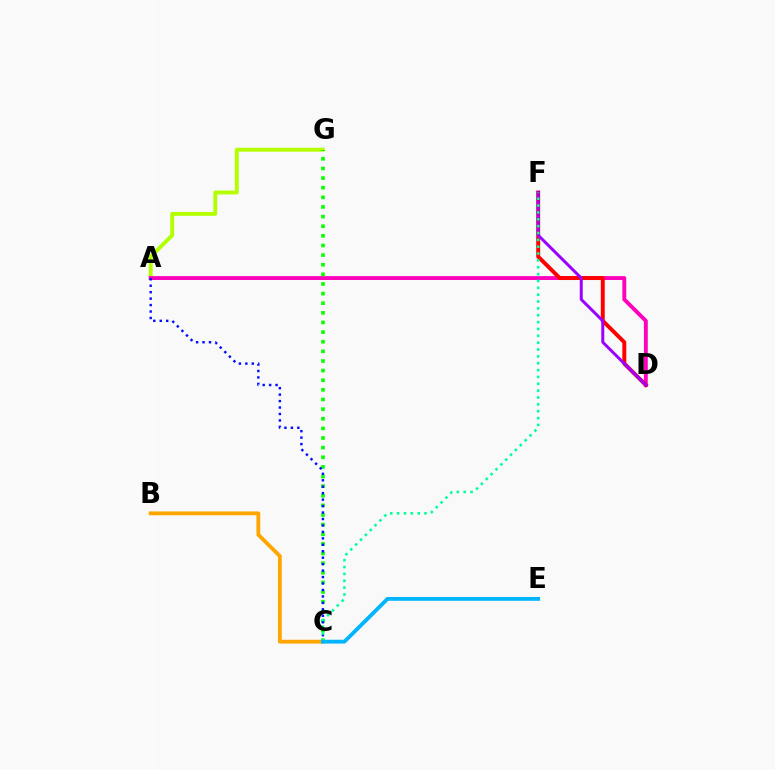{('A', 'G'): [{'color': '#b3ff00', 'line_style': 'solid', 'thickness': 2.8}], ('A', 'D'): [{'color': '#ff00bd', 'line_style': 'solid', 'thickness': 2.8}], ('D', 'F'): [{'color': '#ff0000', 'line_style': 'solid', 'thickness': 2.84}, {'color': '#9b00ff', 'line_style': 'solid', 'thickness': 2.13}], ('B', 'C'): [{'color': '#ffa500', 'line_style': 'solid', 'thickness': 2.75}], ('C', 'G'): [{'color': '#08ff00', 'line_style': 'dotted', 'thickness': 2.62}], ('A', 'C'): [{'color': '#0010ff', 'line_style': 'dotted', 'thickness': 1.75}], ('C', 'F'): [{'color': '#00ff9d', 'line_style': 'dotted', 'thickness': 1.86}], ('C', 'E'): [{'color': '#00b5ff', 'line_style': 'solid', 'thickness': 2.75}]}